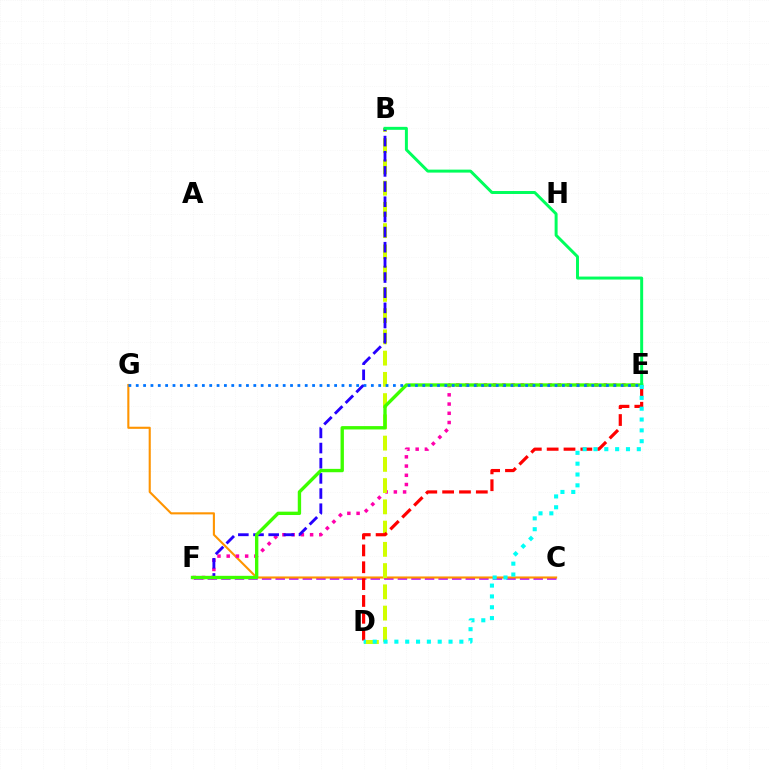{('C', 'F'): [{'color': '#b900ff', 'line_style': 'dashed', 'thickness': 1.84}], ('C', 'G'): [{'color': '#ff9400', 'line_style': 'solid', 'thickness': 1.52}], ('E', 'F'): [{'color': '#ff00ac', 'line_style': 'dotted', 'thickness': 2.51}, {'color': '#3dff00', 'line_style': 'solid', 'thickness': 2.42}], ('B', 'D'): [{'color': '#d1ff00', 'line_style': 'dashed', 'thickness': 2.89}], ('B', 'F'): [{'color': '#2500ff', 'line_style': 'dashed', 'thickness': 2.06}], ('D', 'E'): [{'color': '#ff0000', 'line_style': 'dashed', 'thickness': 2.29}, {'color': '#00fff6', 'line_style': 'dotted', 'thickness': 2.94}], ('E', 'G'): [{'color': '#0074ff', 'line_style': 'dotted', 'thickness': 2.0}], ('B', 'E'): [{'color': '#00ff5c', 'line_style': 'solid', 'thickness': 2.14}]}